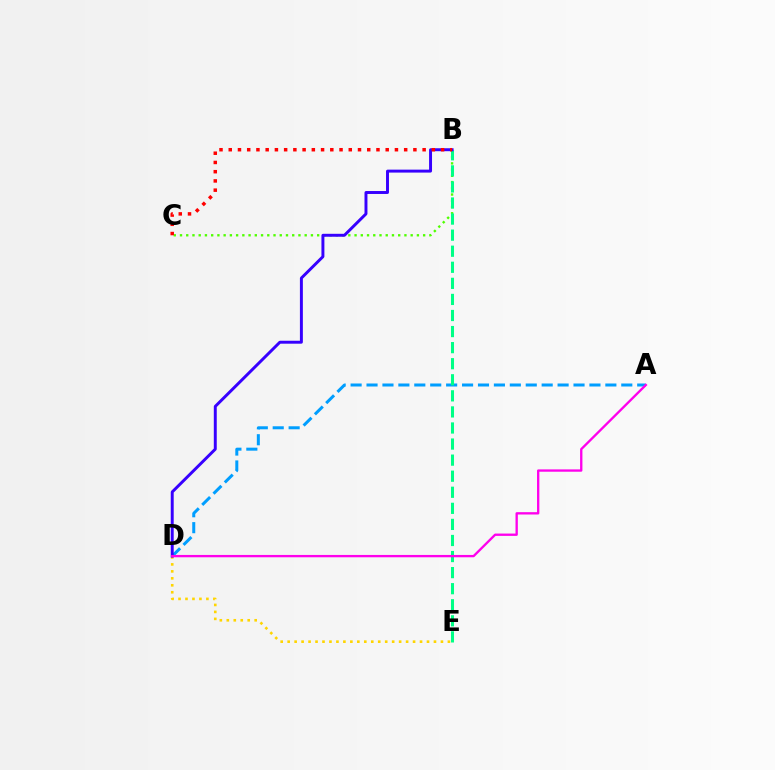{('A', 'D'): [{'color': '#009eff', 'line_style': 'dashed', 'thickness': 2.16}, {'color': '#ff00ed', 'line_style': 'solid', 'thickness': 1.68}], ('B', 'C'): [{'color': '#4fff00', 'line_style': 'dotted', 'thickness': 1.69}, {'color': '#ff0000', 'line_style': 'dotted', 'thickness': 2.51}], ('B', 'E'): [{'color': '#00ff86', 'line_style': 'dashed', 'thickness': 2.18}], ('D', 'E'): [{'color': '#ffd500', 'line_style': 'dotted', 'thickness': 1.89}], ('B', 'D'): [{'color': '#3700ff', 'line_style': 'solid', 'thickness': 2.12}]}